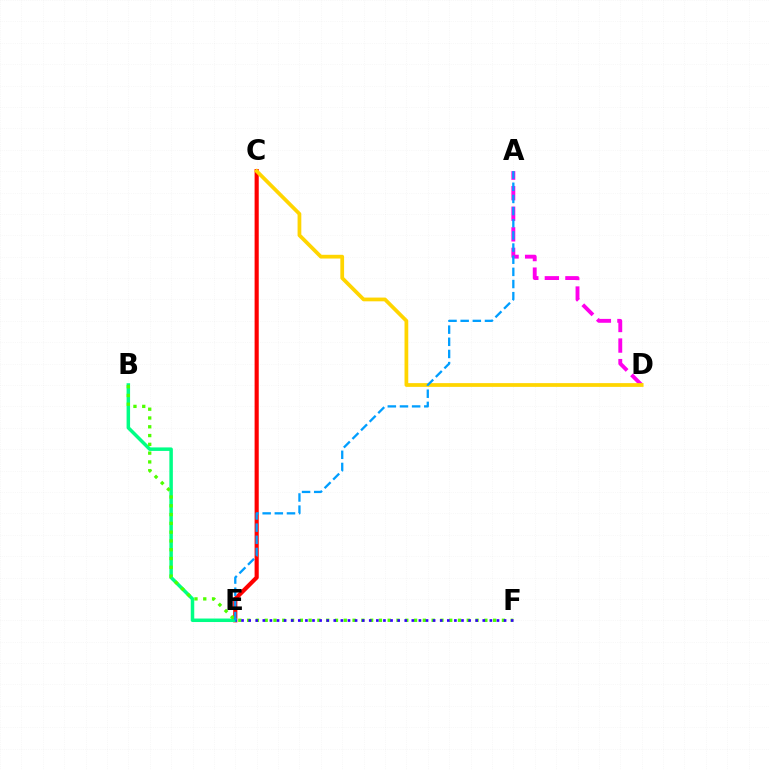{('C', 'E'): [{'color': '#ff0000', 'line_style': 'solid', 'thickness': 2.99}], ('A', 'D'): [{'color': '#ff00ed', 'line_style': 'dashed', 'thickness': 2.79}], ('C', 'D'): [{'color': '#ffd500', 'line_style': 'solid', 'thickness': 2.7}], ('B', 'E'): [{'color': '#00ff86', 'line_style': 'solid', 'thickness': 2.52}], ('B', 'F'): [{'color': '#4fff00', 'line_style': 'dotted', 'thickness': 2.39}], ('E', 'F'): [{'color': '#3700ff', 'line_style': 'dotted', 'thickness': 1.93}], ('A', 'E'): [{'color': '#009eff', 'line_style': 'dashed', 'thickness': 1.65}]}